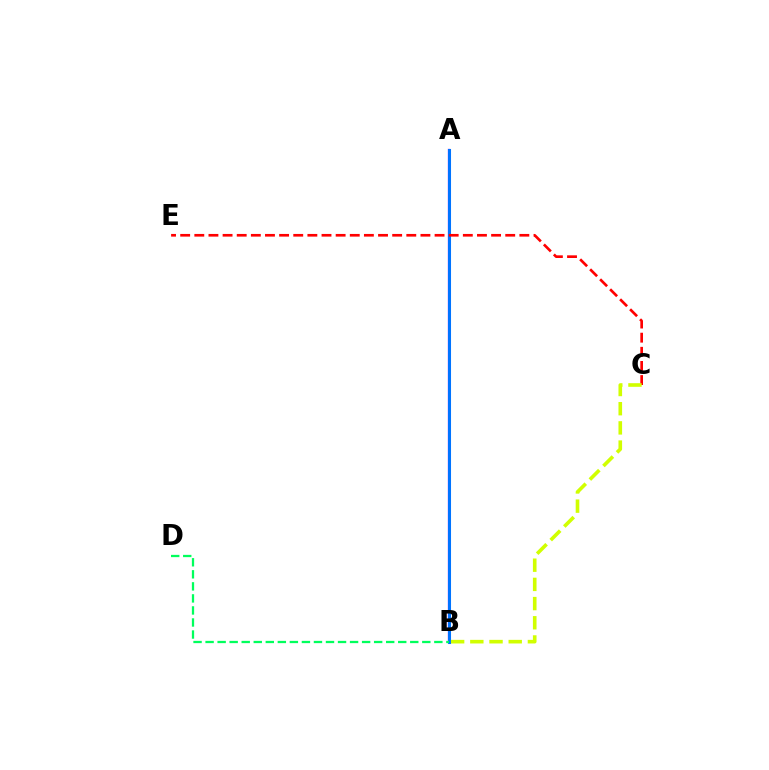{('A', 'B'): [{'color': '#b900ff', 'line_style': 'solid', 'thickness': 1.63}, {'color': '#0074ff', 'line_style': 'solid', 'thickness': 2.2}], ('C', 'E'): [{'color': '#ff0000', 'line_style': 'dashed', 'thickness': 1.92}], ('B', 'C'): [{'color': '#d1ff00', 'line_style': 'dashed', 'thickness': 2.61}], ('B', 'D'): [{'color': '#00ff5c', 'line_style': 'dashed', 'thickness': 1.64}]}